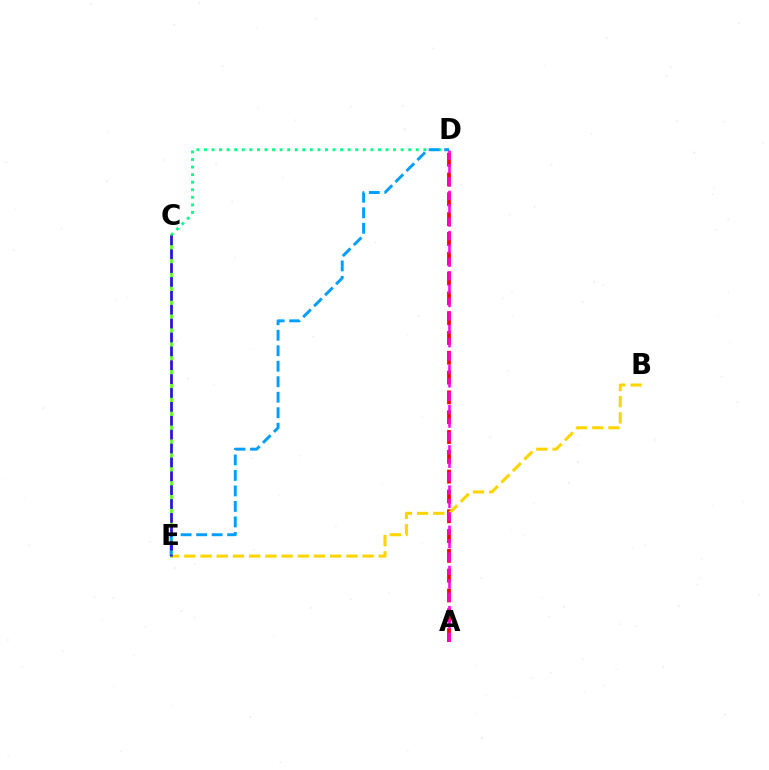{('C', 'E'): [{'color': '#4fff00', 'line_style': 'solid', 'thickness': 1.8}, {'color': '#3700ff', 'line_style': 'dashed', 'thickness': 1.89}], ('C', 'D'): [{'color': '#00ff86', 'line_style': 'dotted', 'thickness': 2.06}], ('A', 'D'): [{'color': '#ff0000', 'line_style': 'dashed', 'thickness': 2.69}, {'color': '#ff00ed', 'line_style': 'dashed', 'thickness': 1.82}], ('D', 'E'): [{'color': '#009eff', 'line_style': 'dashed', 'thickness': 2.1}], ('B', 'E'): [{'color': '#ffd500', 'line_style': 'dashed', 'thickness': 2.2}]}